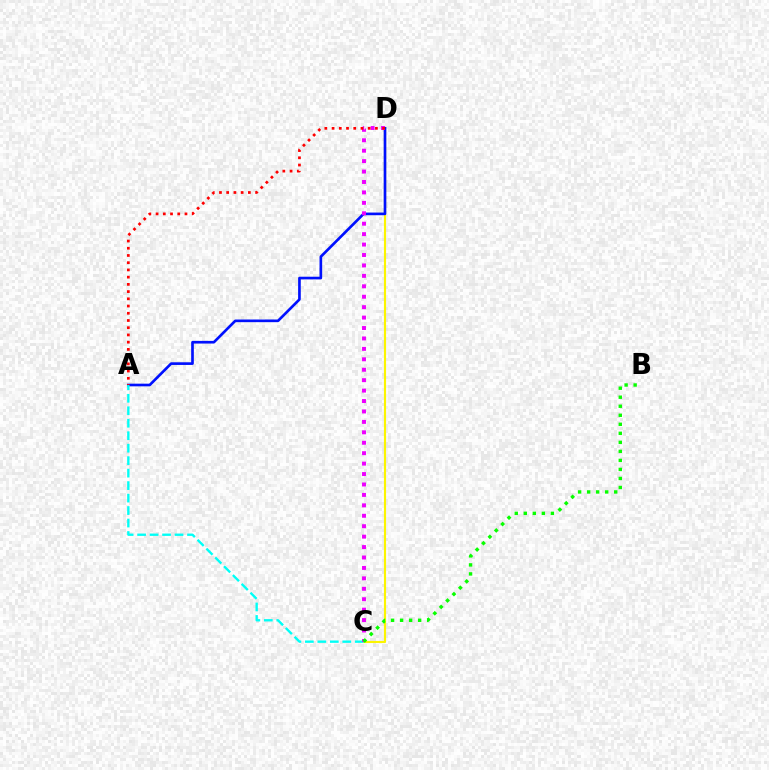{('C', 'D'): [{'color': '#fcf500', 'line_style': 'solid', 'thickness': 1.54}, {'color': '#ee00ff', 'line_style': 'dotted', 'thickness': 2.83}], ('A', 'D'): [{'color': '#0010ff', 'line_style': 'solid', 'thickness': 1.92}, {'color': '#ff0000', 'line_style': 'dotted', 'thickness': 1.96}], ('A', 'C'): [{'color': '#00fff6', 'line_style': 'dashed', 'thickness': 1.69}], ('B', 'C'): [{'color': '#08ff00', 'line_style': 'dotted', 'thickness': 2.45}]}